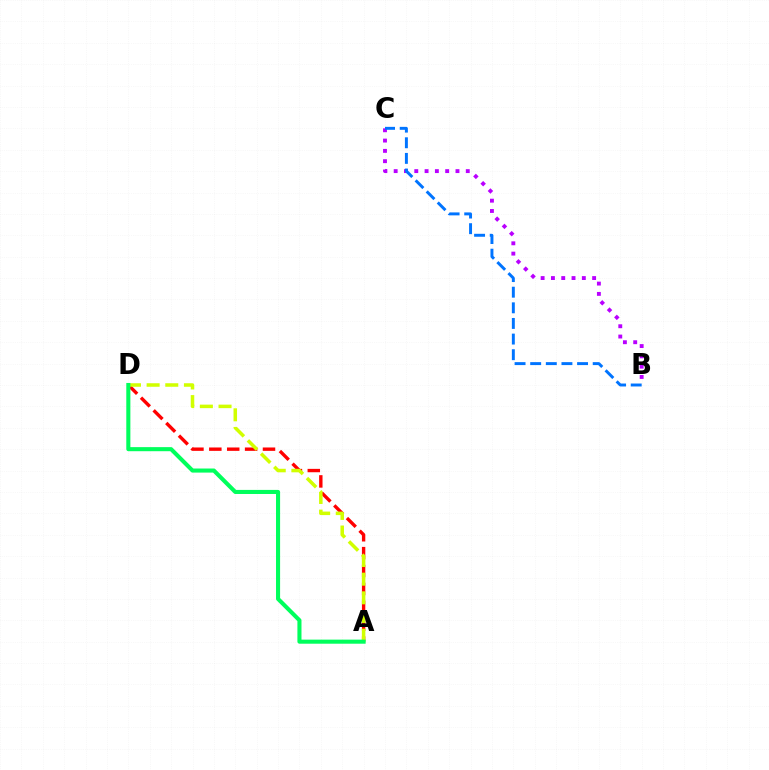{('B', 'C'): [{'color': '#b900ff', 'line_style': 'dotted', 'thickness': 2.8}, {'color': '#0074ff', 'line_style': 'dashed', 'thickness': 2.12}], ('A', 'D'): [{'color': '#ff0000', 'line_style': 'dashed', 'thickness': 2.43}, {'color': '#d1ff00', 'line_style': 'dashed', 'thickness': 2.53}, {'color': '#00ff5c', 'line_style': 'solid', 'thickness': 2.94}]}